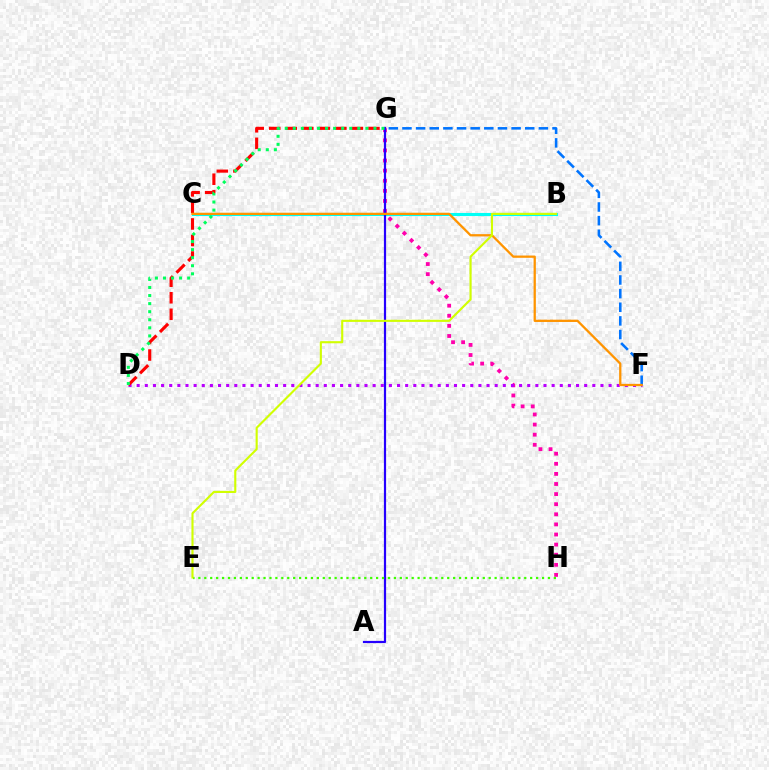{('G', 'H'): [{'color': '#ff00ac', 'line_style': 'dotted', 'thickness': 2.74}], ('B', 'C'): [{'color': '#00fff6', 'line_style': 'solid', 'thickness': 2.24}], ('D', 'F'): [{'color': '#b900ff', 'line_style': 'dotted', 'thickness': 2.21}], ('D', 'G'): [{'color': '#ff0000', 'line_style': 'dashed', 'thickness': 2.25}, {'color': '#00ff5c', 'line_style': 'dotted', 'thickness': 2.19}], ('F', 'G'): [{'color': '#0074ff', 'line_style': 'dashed', 'thickness': 1.85}], ('A', 'G'): [{'color': '#2500ff', 'line_style': 'solid', 'thickness': 1.58}], ('C', 'F'): [{'color': '#ff9400', 'line_style': 'solid', 'thickness': 1.64}], ('E', 'H'): [{'color': '#3dff00', 'line_style': 'dotted', 'thickness': 1.61}], ('B', 'E'): [{'color': '#d1ff00', 'line_style': 'solid', 'thickness': 1.53}]}